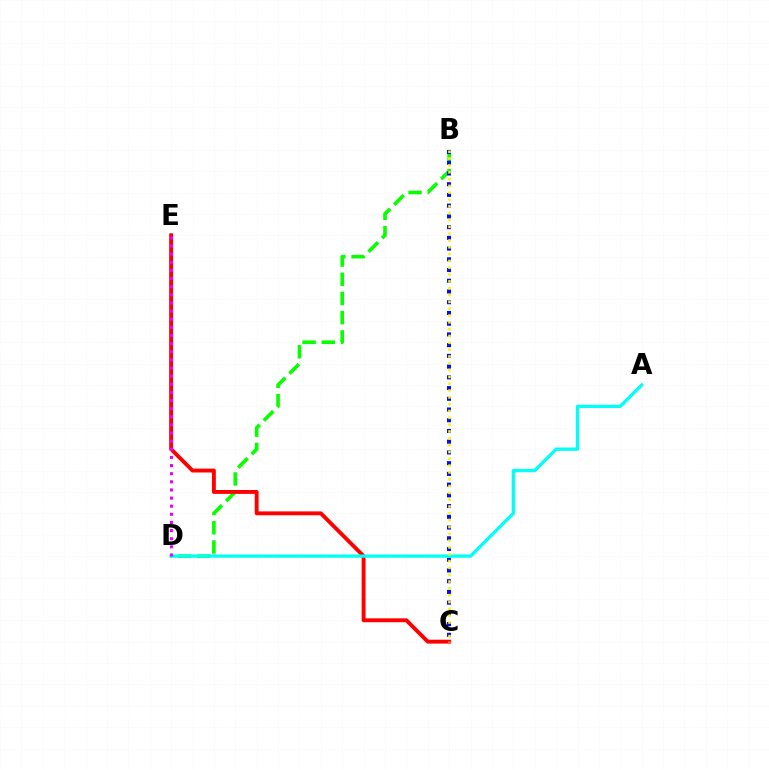{('B', 'D'): [{'color': '#08ff00', 'line_style': 'dashed', 'thickness': 2.61}], ('B', 'C'): [{'color': '#0010ff', 'line_style': 'dotted', 'thickness': 2.92}, {'color': '#fcf500', 'line_style': 'dotted', 'thickness': 1.85}], ('C', 'E'): [{'color': '#ff0000', 'line_style': 'solid', 'thickness': 2.8}], ('A', 'D'): [{'color': '#00fff6', 'line_style': 'solid', 'thickness': 2.36}], ('D', 'E'): [{'color': '#ee00ff', 'line_style': 'dotted', 'thickness': 2.21}]}